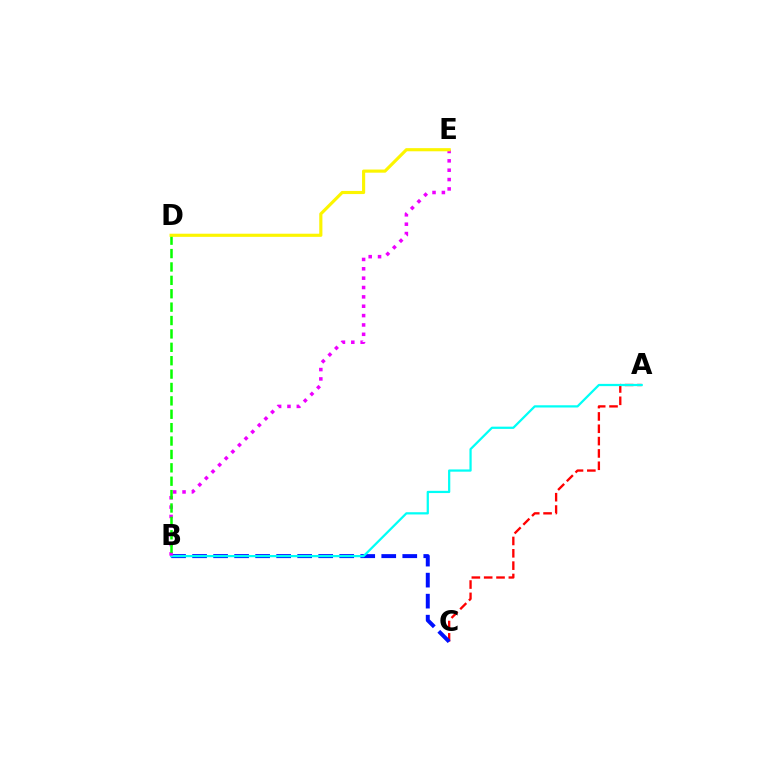{('A', 'C'): [{'color': '#ff0000', 'line_style': 'dashed', 'thickness': 1.68}], ('B', 'C'): [{'color': '#0010ff', 'line_style': 'dashed', 'thickness': 2.86}], ('A', 'B'): [{'color': '#00fff6', 'line_style': 'solid', 'thickness': 1.61}], ('B', 'E'): [{'color': '#ee00ff', 'line_style': 'dotted', 'thickness': 2.54}], ('B', 'D'): [{'color': '#08ff00', 'line_style': 'dashed', 'thickness': 1.82}], ('D', 'E'): [{'color': '#fcf500', 'line_style': 'solid', 'thickness': 2.26}]}